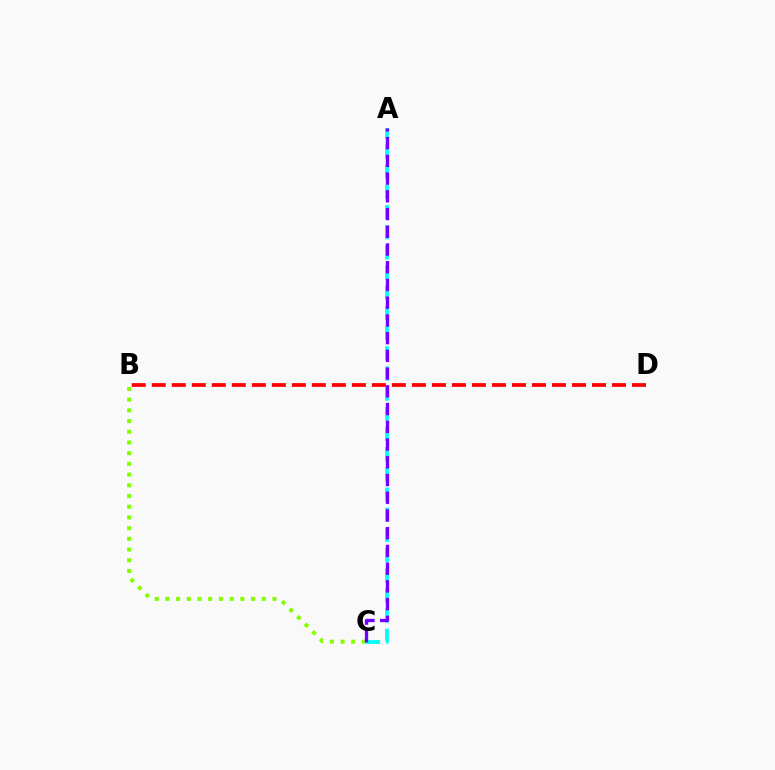{('B', 'C'): [{'color': '#84ff00', 'line_style': 'dotted', 'thickness': 2.91}], ('B', 'D'): [{'color': '#ff0000', 'line_style': 'dashed', 'thickness': 2.72}], ('A', 'C'): [{'color': '#00fff6', 'line_style': 'dashed', 'thickness': 2.74}, {'color': '#7200ff', 'line_style': 'dashed', 'thickness': 2.41}]}